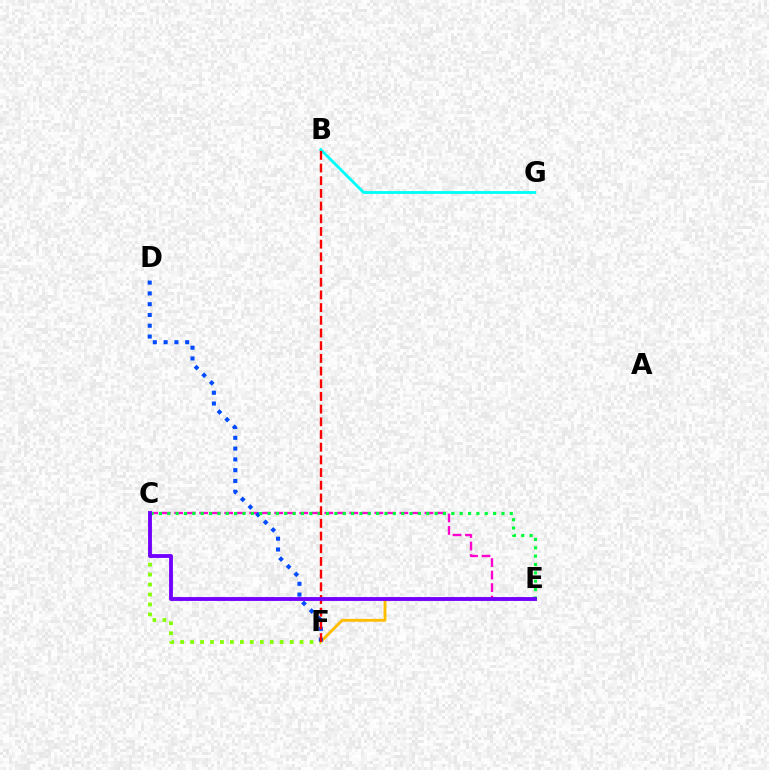{('C', 'E'): [{'color': '#ff00cf', 'line_style': 'dashed', 'thickness': 1.7}, {'color': '#00ff39', 'line_style': 'dotted', 'thickness': 2.27}, {'color': '#7200ff', 'line_style': 'solid', 'thickness': 2.78}], ('C', 'F'): [{'color': '#84ff00', 'line_style': 'dotted', 'thickness': 2.7}], ('E', 'F'): [{'color': '#ffbd00', 'line_style': 'solid', 'thickness': 2.06}], ('B', 'G'): [{'color': '#00fff6', 'line_style': 'solid', 'thickness': 2.04}], ('D', 'F'): [{'color': '#004bff', 'line_style': 'dotted', 'thickness': 2.93}], ('B', 'F'): [{'color': '#ff0000', 'line_style': 'dashed', 'thickness': 1.72}]}